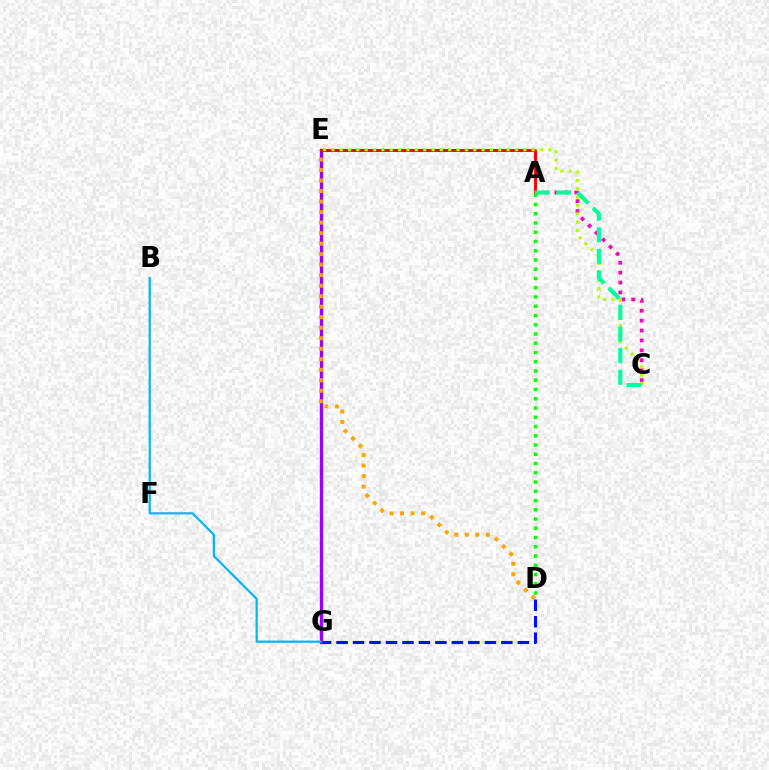{('A', 'C'): [{'color': '#ff00bd', 'line_style': 'dotted', 'thickness': 2.69}, {'color': '#00ff9d', 'line_style': 'dashed', 'thickness': 2.94}], ('E', 'G'): [{'color': '#9b00ff', 'line_style': 'solid', 'thickness': 2.42}], ('D', 'G'): [{'color': '#0010ff', 'line_style': 'dashed', 'thickness': 2.24}], ('D', 'E'): [{'color': '#ffa500', 'line_style': 'dotted', 'thickness': 2.86}], ('A', 'E'): [{'color': '#ff0000', 'line_style': 'solid', 'thickness': 2.13}], ('C', 'E'): [{'color': '#b3ff00', 'line_style': 'dotted', 'thickness': 2.27}], ('B', 'G'): [{'color': '#00b5ff', 'line_style': 'solid', 'thickness': 1.57}], ('A', 'D'): [{'color': '#08ff00', 'line_style': 'dotted', 'thickness': 2.51}]}